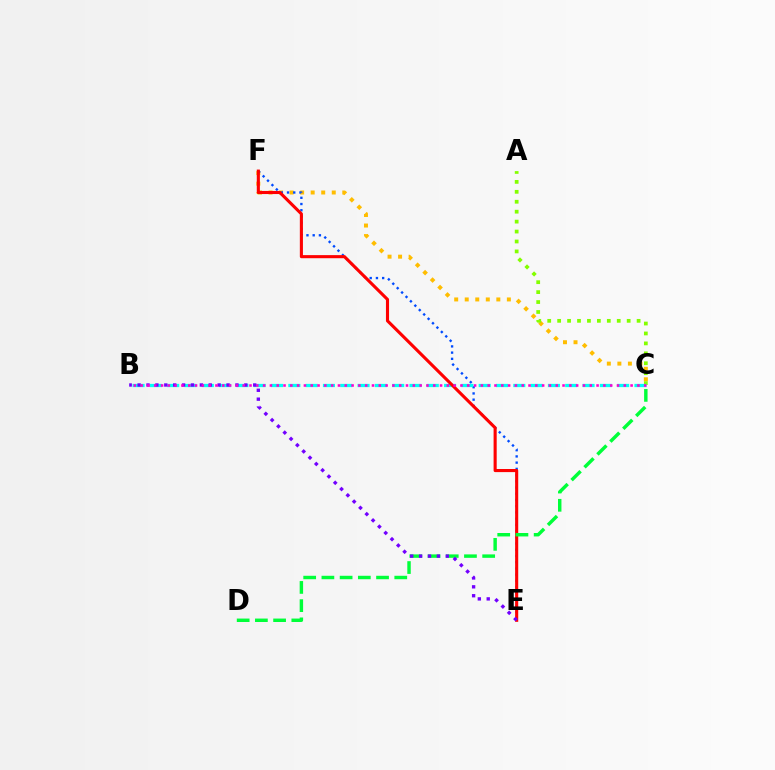{('C', 'F'): [{'color': '#ffbd00', 'line_style': 'dotted', 'thickness': 2.86}], ('A', 'C'): [{'color': '#84ff00', 'line_style': 'dotted', 'thickness': 2.7}], ('E', 'F'): [{'color': '#004bff', 'line_style': 'dotted', 'thickness': 1.69}, {'color': '#ff0000', 'line_style': 'solid', 'thickness': 2.23}], ('B', 'C'): [{'color': '#00fff6', 'line_style': 'dashed', 'thickness': 2.35}, {'color': '#ff00cf', 'line_style': 'dotted', 'thickness': 1.85}], ('C', 'D'): [{'color': '#00ff39', 'line_style': 'dashed', 'thickness': 2.47}], ('B', 'E'): [{'color': '#7200ff', 'line_style': 'dotted', 'thickness': 2.42}]}